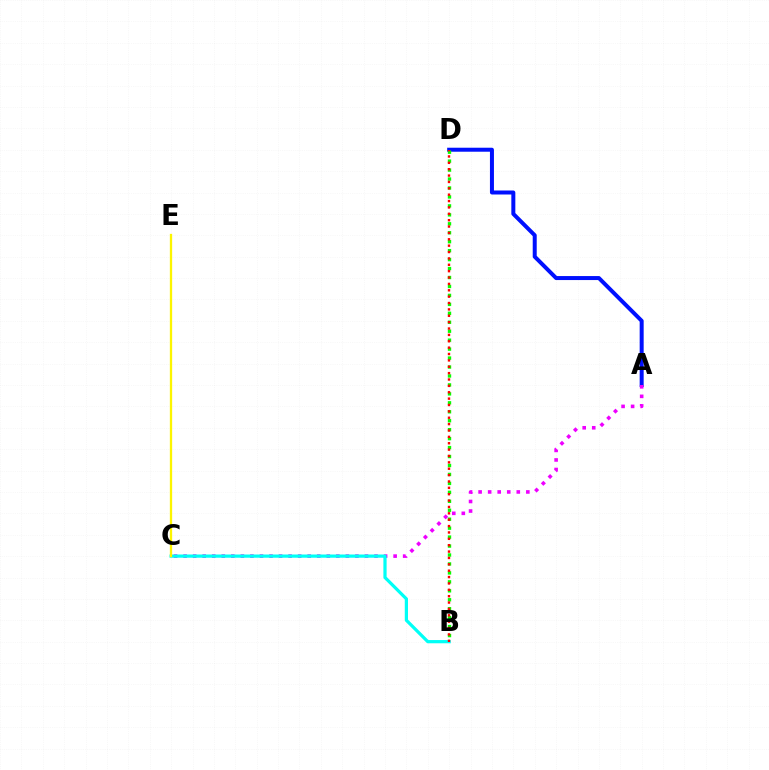{('A', 'D'): [{'color': '#0010ff', 'line_style': 'solid', 'thickness': 2.88}], ('A', 'C'): [{'color': '#ee00ff', 'line_style': 'dotted', 'thickness': 2.59}], ('B', 'C'): [{'color': '#00fff6', 'line_style': 'solid', 'thickness': 2.32}], ('B', 'D'): [{'color': '#08ff00', 'line_style': 'dotted', 'thickness': 2.43}, {'color': '#ff0000', 'line_style': 'dotted', 'thickness': 1.73}], ('C', 'E'): [{'color': '#fcf500', 'line_style': 'solid', 'thickness': 1.65}]}